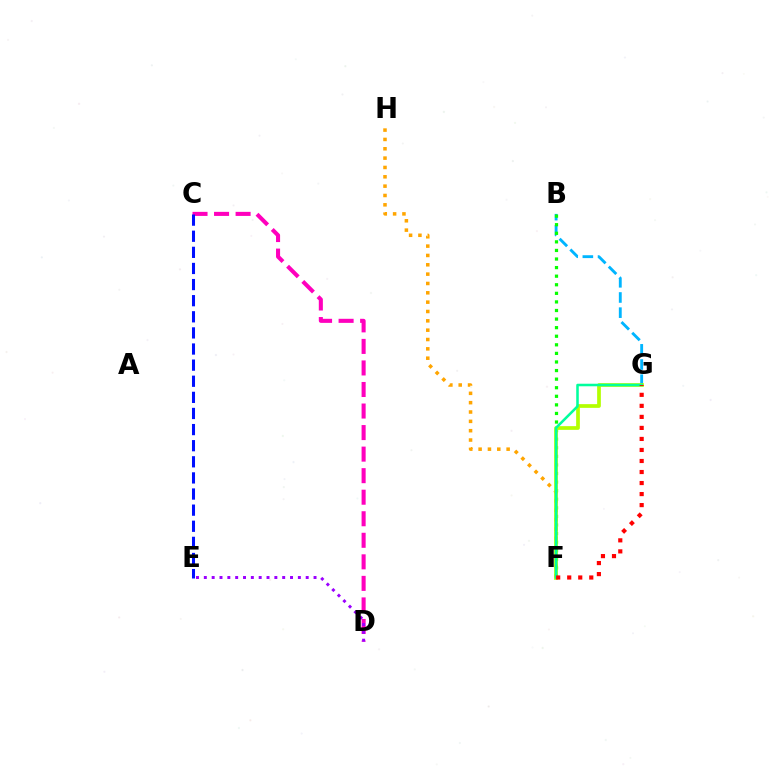{('C', 'D'): [{'color': '#ff00bd', 'line_style': 'dashed', 'thickness': 2.93}], ('B', 'G'): [{'color': '#00b5ff', 'line_style': 'dashed', 'thickness': 2.06}], ('F', 'H'): [{'color': '#ffa500', 'line_style': 'dotted', 'thickness': 2.54}], ('B', 'F'): [{'color': '#08ff00', 'line_style': 'dotted', 'thickness': 2.33}], ('F', 'G'): [{'color': '#b3ff00', 'line_style': 'solid', 'thickness': 2.67}, {'color': '#00ff9d', 'line_style': 'solid', 'thickness': 1.83}, {'color': '#ff0000', 'line_style': 'dotted', 'thickness': 3.0}], ('D', 'E'): [{'color': '#9b00ff', 'line_style': 'dotted', 'thickness': 2.13}], ('C', 'E'): [{'color': '#0010ff', 'line_style': 'dashed', 'thickness': 2.19}]}